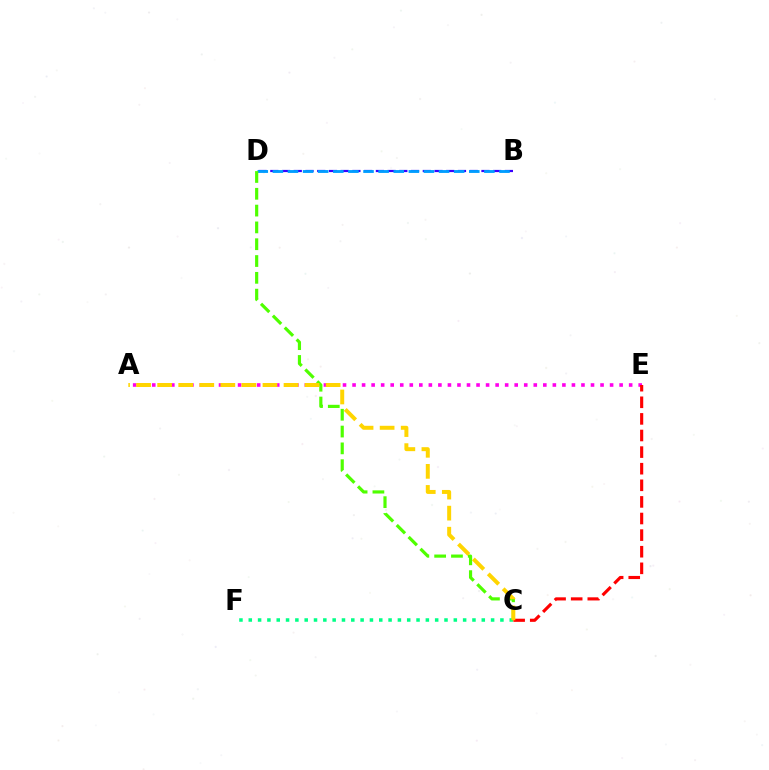{('B', 'D'): [{'color': '#3700ff', 'line_style': 'dashed', 'thickness': 1.59}, {'color': '#009eff', 'line_style': 'dashed', 'thickness': 2.05}], ('C', 'D'): [{'color': '#4fff00', 'line_style': 'dashed', 'thickness': 2.28}], ('A', 'E'): [{'color': '#ff00ed', 'line_style': 'dotted', 'thickness': 2.59}], ('C', 'E'): [{'color': '#ff0000', 'line_style': 'dashed', 'thickness': 2.26}], ('C', 'F'): [{'color': '#00ff86', 'line_style': 'dotted', 'thickness': 2.53}], ('A', 'C'): [{'color': '#ffd500', 'line_style': 'dashed', 'thickness': 2.86}]}